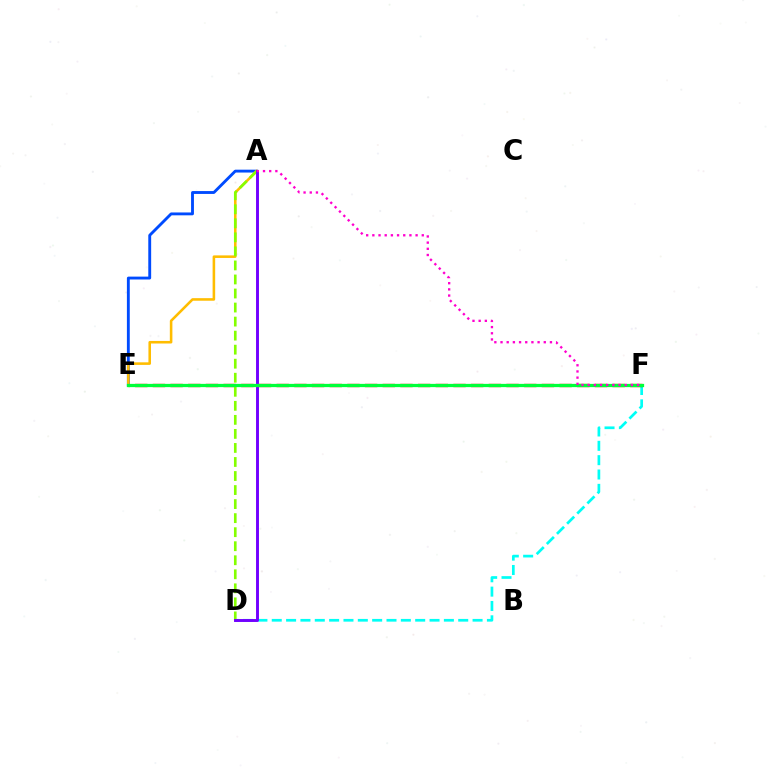{('D', 'F'): [{'color': '#00fff6', 'line_style': 'dashed', 'thickness': 1.95}], ('E', 'F'): [{'color': '#ff0000', 'line_style': 'dashed', 'thickness': 2.4}, {'color': '#00ff39', 'line_style': 'solid', 'thickness': 2.35}], ('A', 'E'): [{'color': '#004bff', 'line_style': 'solid', 'thickness': 2.06}, {'color': '#ffbd00', 'line_style': 'solid', 'thickness': 1.85}], ('A', 'D'): [{'color': '#84ff00', 'line_style': 'dashed', 'thickness': 1.91}, {'color': '#7200ff', 'line_style': 'solid', 'thickness': 2.1}], ('A', 'F'): [{'color': '#ff00cf', 'line_style': 'dotted', 'thickness': 1.68}]}